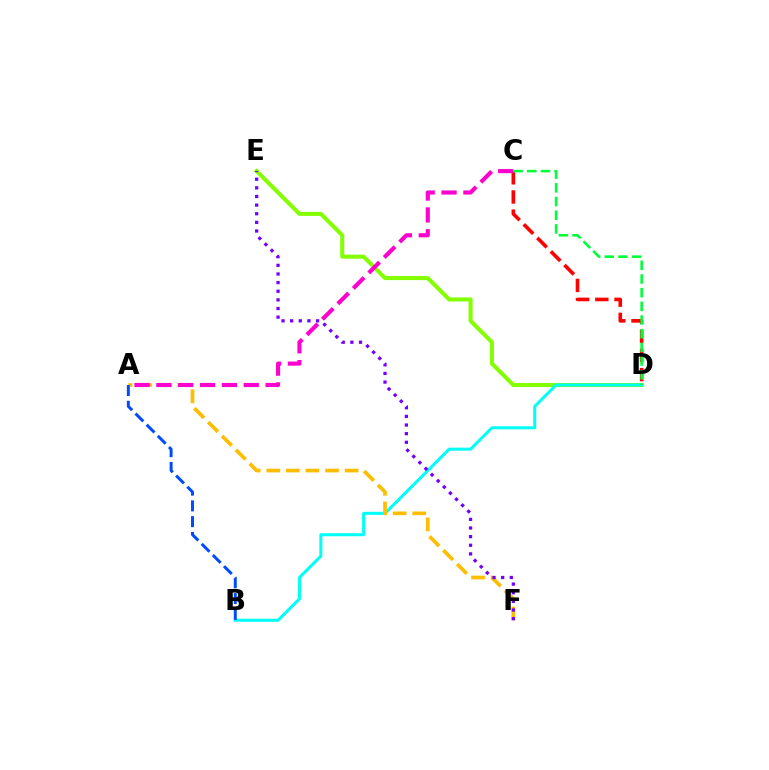{('D', 'E'): [{'color': '#84ff00', 'line_style': 'solid', 'thickness': 2.92}], ('B', 'D'): [{'color': '#00fff6', 'line_style': 'solid', 'thickness': 2.18}], ('A', 'F'): [{'color': '#ffbd00', 'line_style': 'dashed', 'thickness': 2.66}], ('C', 'D'): [{'color': '#ff0000', 'line_style': 'dashed', 'thickness': 2.6}, {'color': '#00ff39', 'line_style': 'dashed', 'thickness': 1.86}], ('E', 'F'): [{'color': '#7200ff', 'line_style': 'dotted', 'thickness': 2.35}], ('A', 'B'): [{'color': '#004bff', 'line_style': 'dashed', 'thickness': 2.14}], ('A', 'C'): [{'color': '#ff00cf', 'line_style': 'dashed', 'thickness': 2.97}]}